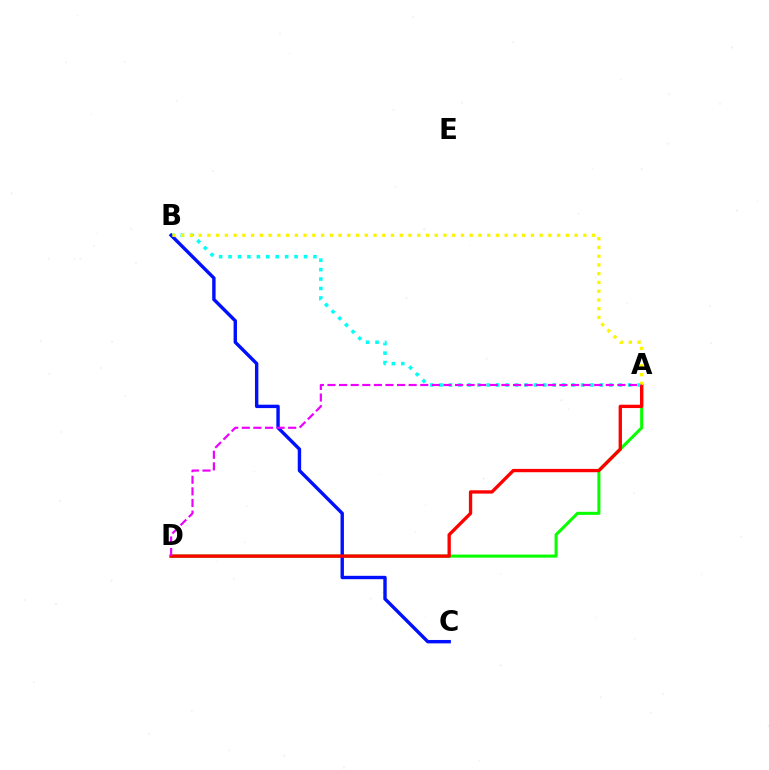{('A', 'D'): [{'color': '#08ff00', 'line_style': 'solid', 'thickness': 2.2}, {'color': '#ff0000', 'line_style': 'solid', 'thickness': 2.4}, {'color': '#ee00ff', 'line_style': 'dashed', 'thickness': 1.58}], ('A', 'B'): [{'color': '#00fff6', 'line_style': 'dotted', 'thickness': 2.56}, {'color': '#fcf500', 'line_style': 'dotted', 'thickness': 2.38}], ('B', 'C'): [{'color': '#0010ff', 'line_style': 'solid', 'thickness': 2.45}]}